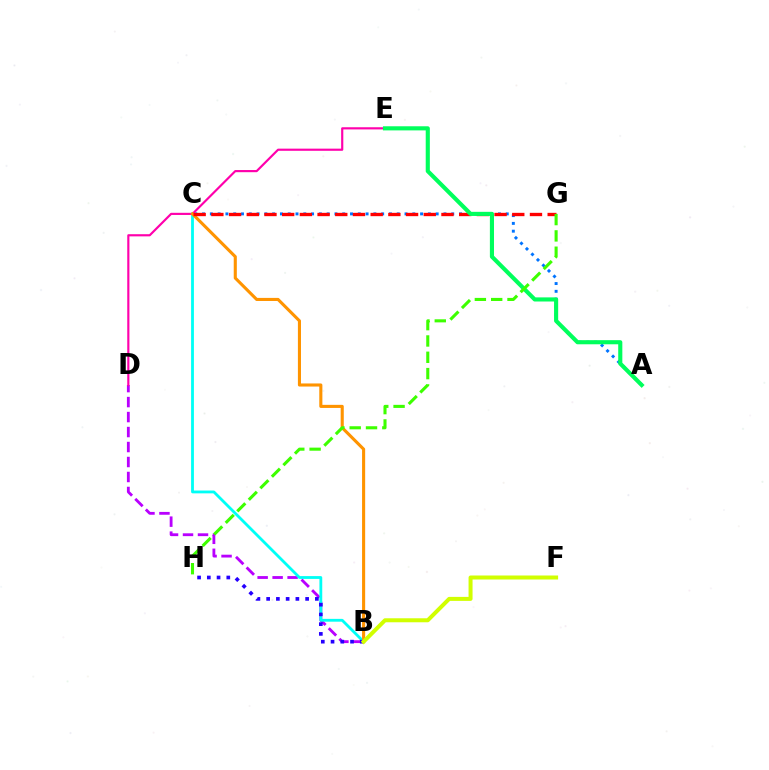{('A', 'C'): [{'color': '#0074ff', 'line_style': 'dotted', 'thickness': 2.12}], ('B', 'D'): [{'color': '#b900ff', 'line_style': 'dashed', 'thickness': 2.04}], ('B', 'C'): [{'color': '#00fff6', 'line_style': 'solid', 'thickness': 2.03}, {'color': '#ff9400', 'line_style': 'solid', 'thickness': 2.23}], ('D', 'E'): [{'color': '#ff00ac', 'line_style': 'solid', 'thickness': 1.56}], ('B', 'H'): [{'color': '#2500ff', 'line_style': 'dotted', 'thickness': 2.65}], ('B', 'F'): [{'color': '#d1ff00', 'line_style': 'solid', 'thickness': 2.88}], ('C', 'G'): [{'color': '#ff0000', 'line_style': 'dashed', 'thickness': 2.4}], ('A', 'E'): [{'color': '#00ff5c', 'line_style': 'solid', 'thickness': 2.97}], ('G', 'H'): [{'color': '#3dff00', 'line_style': 'dashed', 'thickness': 2.22}]}